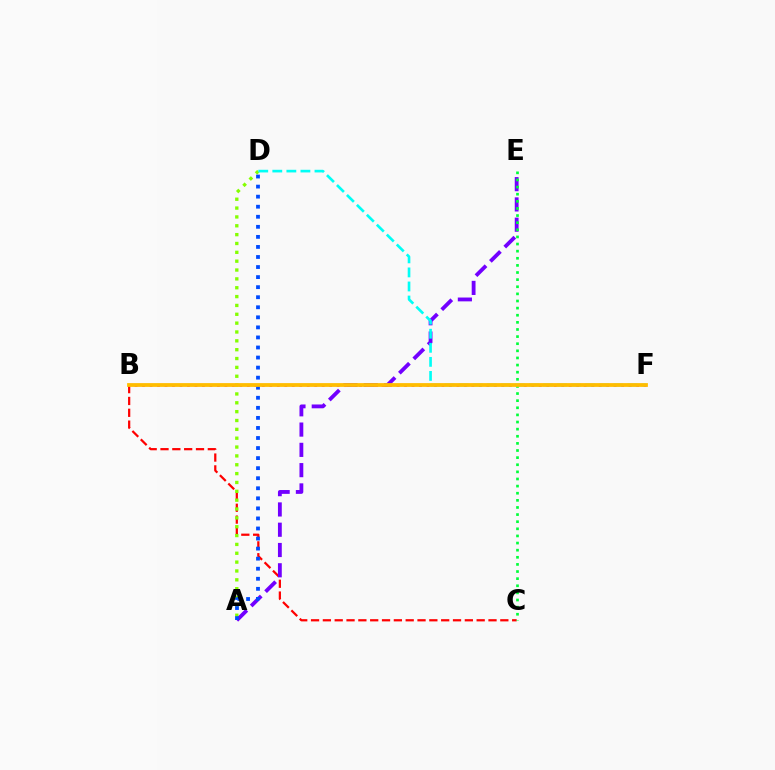{('B', 'C'): [{'color': '#ff0000', 'line_style': 'dashed', 'thickness': 1.61}], ('A', 'D'): [{'color': '#84ff00', 'line_style': 'dotted', 'thickness': 2.4}, {'color': '#004bff', 'line_style': 'dotted', 'thickness': 2.73}], ('A', 'E'): [{'color': '#7200ff', 'line_style': 'dashed', 'thickness': 2.75}], ('B', 'F'): [{'color': '#ff00cf', 'line_style': 'dotted', 'thickness': 2.03}, {'color': '#ffbd00', 'line_style': 'solid', 'thickness': 2.72}], ('C', 'E'): [{'color': '#00ff39', 'line_style': 'dotted', 'thickness': 1.93}], ('D', 'F'): [{'color': '#00fff6', 'line_style': 'dashed', 'thickness': 1.91}]}